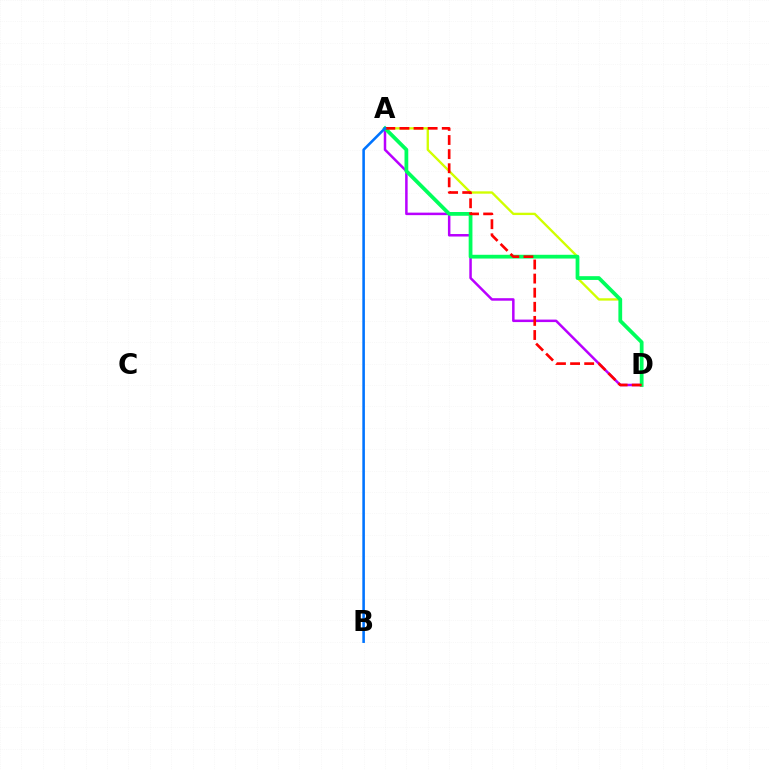{('A', 'D'): [{'color': '#b900ff', 'line_style': 'solid', 'thickness': 1.8}, {'color': '#d1ff00', 'line_style': 'solid', 'thickness': 1.69}, {'color': '#00ff5c', 'line_style': 'solid', 'thickness': 2.71}, {'color': '#ff0000', 'line_style': 'dashed', 'thickness': 1.92}], ('A', 'B'): [{'color': '#0074ff', 'line_style': 'solid', 'thickness': 1.85}]}